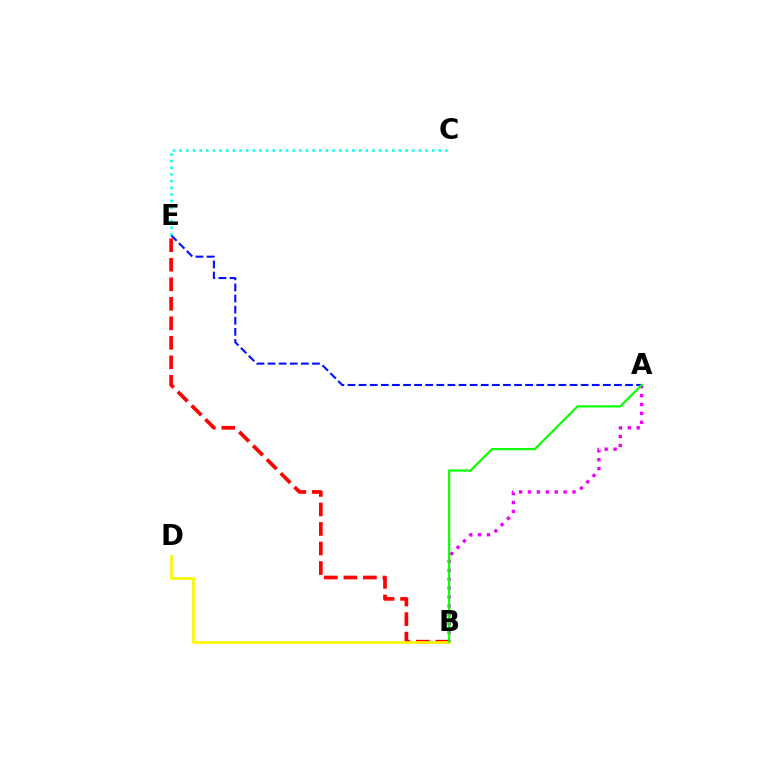{('B', 'E'): [{'color': '#ff0000', 'line_style': 'dashed', 'thickness': 2.65}], ('A', 'B'): [{'color': '#ee00ff', 'line_style': 'dotted', 'thickness': 2.42}, {'color': '#08ff00', 'line_style': 'solid', 'thickness': 1.56}], ('B', 'D'): [{'color': '#fcf500', 'line_style': 'solid', 'thickness': 1.91}], ('A', 'E'): [{'color': '#0010ff', 'line_style': 'dashed', 'thickness': 1.51}], ('C', 'E'): [{'color': '#00fff6', 'line_style': 'dotted', 'thickness': 1.8}]}